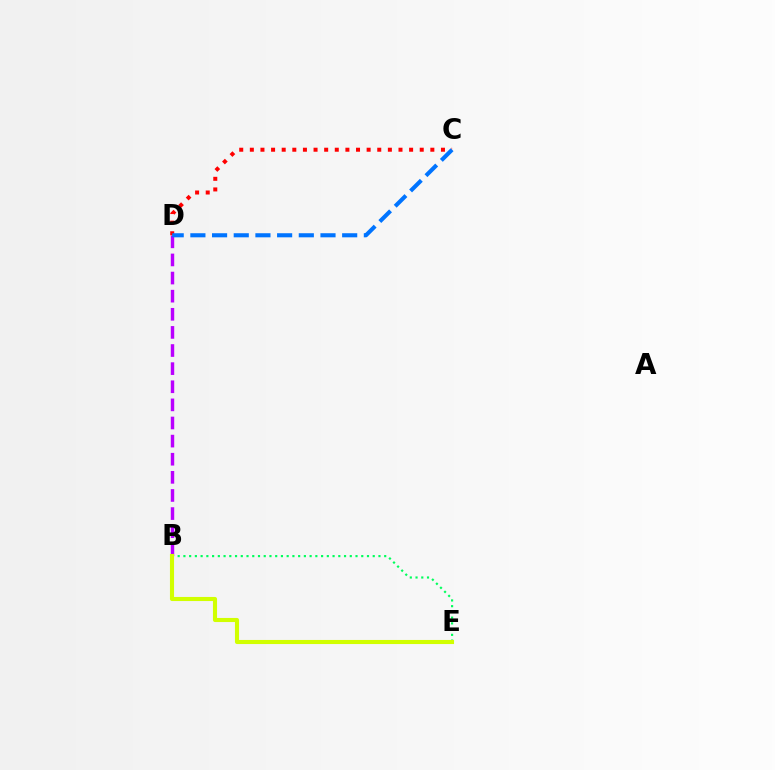{('B', 'D'): [{'color': '#b900ff', 'line_style': 'dashed', 'thickness': 2.46}], ('B', 'E'): [{'color': '#00ff5c', 'line_style': 'dotted', 'thickness': 1.56}, {'color': '#d1ff00', 'line_style': 'solid', 'thickness': 2.95}], ('C', 'D'): [{'color': '#ff0000', 'line_style': 'dotted', 'thickness': 2.88}, {'color': '#0074ff', 'line_style': 'dashed', 'thickness': 2.95}]}